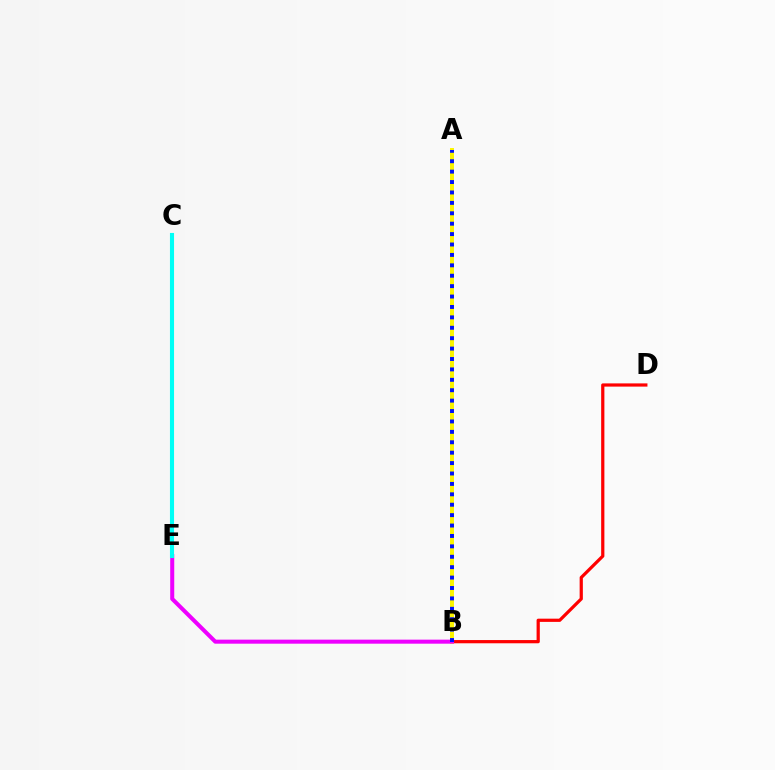{('B', 'D'): [{'color': '#ff0000', 'line_style': 'solid', 'thickness': 2.32}], ('A', 'B'): [{'color': '#fcf500', 'line_style': 'solid', 'thickness': 2.85}, {'color': '#0010ff', 'line_style': 'dotted', 'thickness': 2.83}], ('B', 'E'): [{'color': '#ee00ff', 'line_style': 'solid', 'thickness': 2.9}], ('C', 'E'): [{'color': '#08ff00', 'line_style': 'dotted', 'thickness': 2.54}, {'color': '#00fff6', 'line_style': 'solid', 'thickness': 2.95}]}